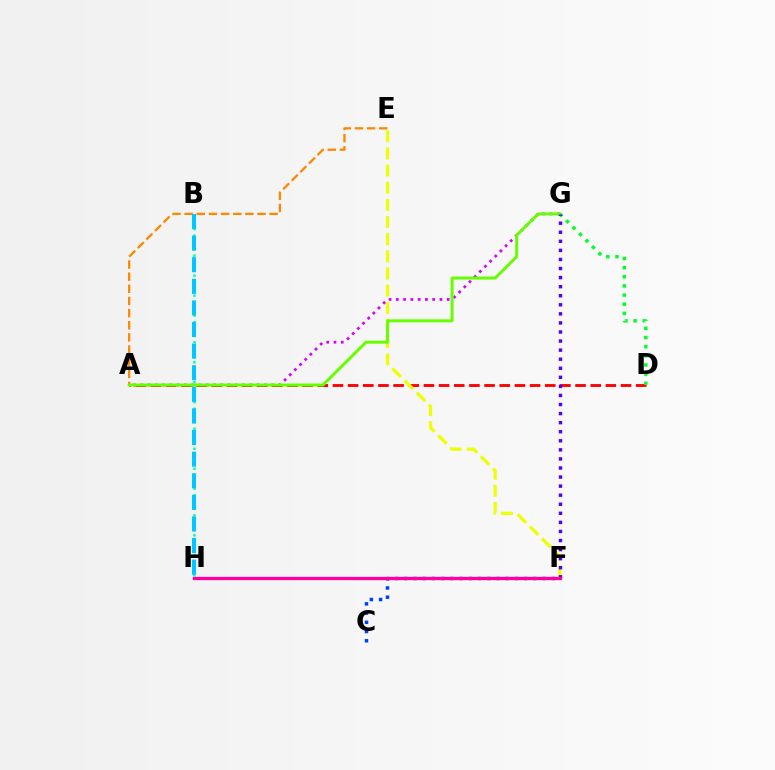{('A', 'E'): [{'color': '#ff8800', 'line_style': 'dashed', 'thickness': 1.65}], ('C', 'F'): [{'color': '#003fff', 'line_style': 'dotted', 'thickness': 2.51}], ('A', 'G'): [{'color': '#d600ff', 'line_style': 'dotted', 'thickness': 1.98}, {'color': '#66ff00', 'line_style': 'solid', 'thickness': 2.14}], ('B', 'H'): [{'color': '#00ffaf', 'line_style': 'dotted', 'thickness': 1.81}, {'color': '#00c7ff', 'line_style': 'dashed', 'thickness': 2.93}], ('A', 'D'): [{'color': '#ff0000', 'line_style': 'dashed', 'thickness': 2.06}], ('E', 'F'): [{'color': '#eeff00', 'line_style': 'dashed', 'thickness': 2.33}], ('D', 'G'): [{'color': '#00ff27', 'line_style': 'dotted', 'thickness': 2.48}], ('F', 'G'): [{'color': '#4f00ff', 'line_style': 'dotted', 'thickness': 2.46}], ('F', 'H'): [{'color': '#ff00a0', 'line_style': 'solid', 'thickness': 2.38}]}